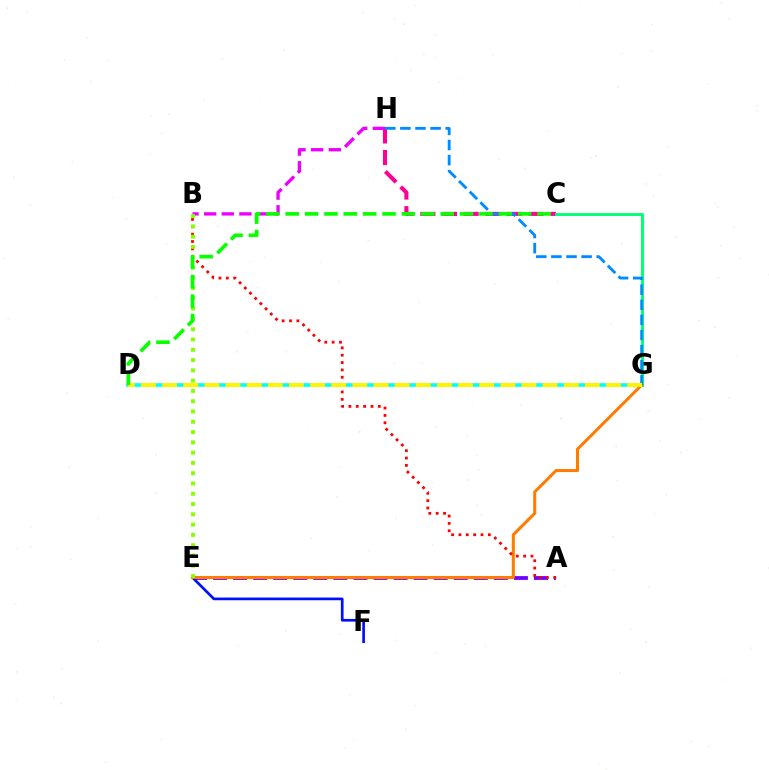{('D', 'G'): [{'color': '#00fff6', 'line_style': 'solid', 'thickness': 2.6}, {'color': '#fcf500', 'line_style': 'dashed', 'thickness': 2.87}], ('A', 'E'): [{'color': '#7200ff', 'line_style': 'dashed', 'thickness': 2.72}], ('C', 'H'): [{'color': '#ff0094', 'line_style': 'dashed', 'thickness': 2.94}], ('E', 'F'): [{'color': '#0010ff', 'line_style': 'solid', 'thickness': 1.93}], ('C', 'G'): [{'color': '#00ff74', 'line_style': 'solid', 'thickness': 2.1}], ('E', 'G'): [{'color': '#ff7c00', 'line_style': 'solid', 'thickness': 2.19}], ('B', 'H'): [{'color': '#ee00ff', 'line_style': 'dashed', 'thickness': 2.4}], ('A', 'B'): [{'color': '#ff0000', 'line_style': 'dotted', 'thickness': 2.0}], ('G', 'H'): [{'color': '#008cff', 'line_style': 'dashed', 'thickness': 2.05}], ('B', 'E'): [{'color': '#84ff00', 'line_style': 'dotted', 'thickness': 2.79}], ('C', 'D'): [{'color': '#08ff00', 'line_style': 'dashed', 'thickness': 2.63}]}